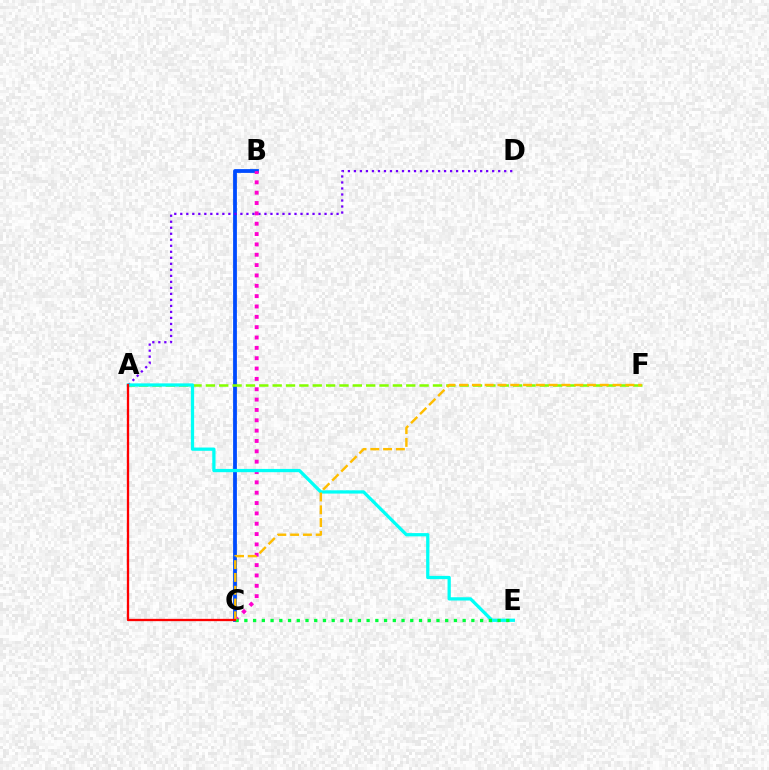{('B', 'C'): [{'color': '#004bff', 'line_style': 'solid', 'thickness': 2.73}, {'color': '#ff00cf', 'line_style': 'dotted', 'thickness': 2.81}], ('A', 'D'): [{'color': '#7200ff', 'line_style': 'dotted', 'thickness': 1.63}], ('A', 'F'): [{'color': '#84ff00', 'line_style': 'dashed', 'thickness': 1.81}], ('A', 'E'): [{'color': '#00fff6', 'line_style': 'solid', 'thickness': 2.35}], ('C', 'E'): [{'color': '#00ff39', 'line_style': 'dotted', 'thickness': 2.37}], ('C', 'F'): [{'color': '#ffbd00', 'line_style': 'dashed', 'thickness': 1.74}], ('A', 'C'): [{'color': '#ff0000', 'line_style': 'solid', 'thickness': 1.66}]}